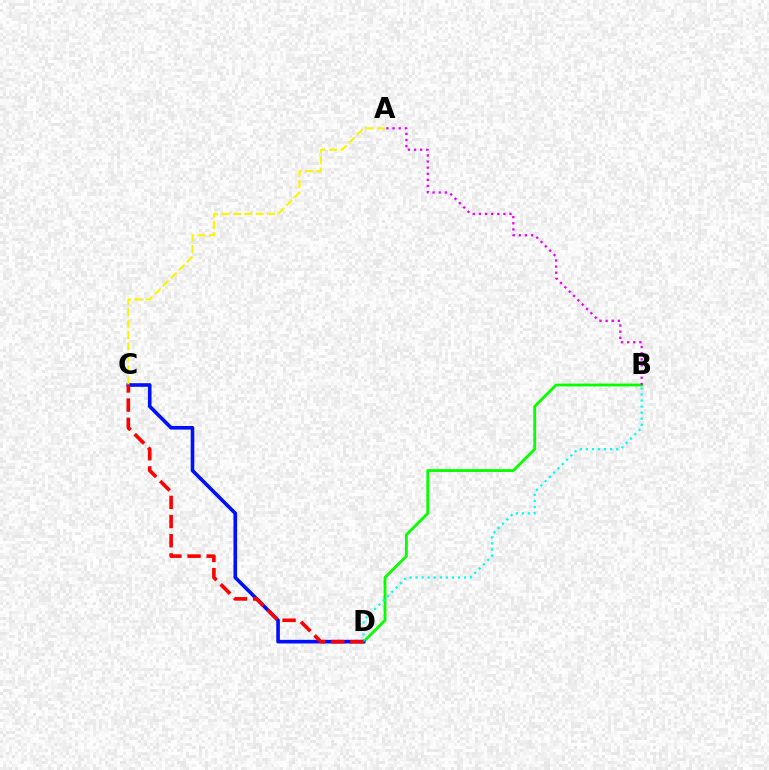{('B', 'D'): [{'color': '#08ff00', 'line_style': 'solid', 'thickness': 2.04}, {'color': '#00fff6', 'line_style': 'dotted', 'thickness': 1.65}], ('A', 'B'): [{'color': '#ee00ff', 'line_style': 'dotted', 'thickness': 1.67}], ('C', 'D'): [{'color': '#0010ff', 'line_style': 'solid', 'thickness': 2.61}, {'color': '#ff0000', 'line_style': 'dashed', 'thickness': 2.6}], ('A', 'C'): [{'color': '#fcf500', 'line_style': 'dashed', 'thickness': 1.54}]}